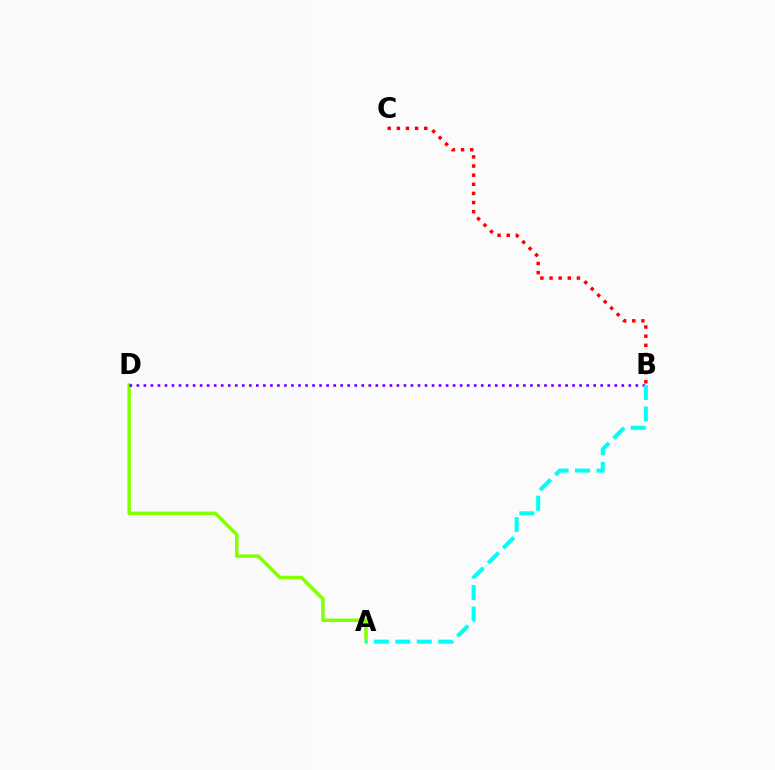{('A', 'D'): [{'color': '#84ff00', 'line_style': 'solid', 'thickness': 2.5}], ('B', 'D'): [{'color': '#7200ff', 'line_style': 'dotted', 'thickness': 1.91}], ('A', 'B'): [{'color': '#00fff6', 'line_style': 'dashed', 'thickness': 2.92}], ('B', 'C'): [{'color': '#ff0000', 'line_style': 'dotted', 'thickness': 2.48}]}